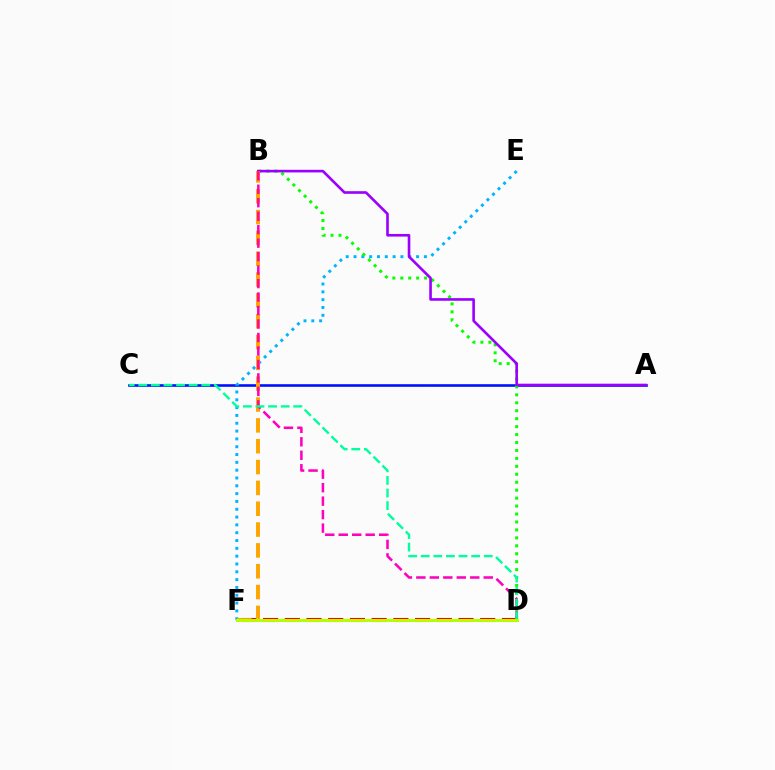{('A', 'C'): [{'color': '#0010ff', 'line_style': 'solid', 'thickness': 1.88}], ('E', 'F'): [{'color': '#00b5ff', 'line_style': 'dotted', 'thickness': 2.12}], ('D', 'F'): [{'color': '#ff0000', 'line_style': 'dashed', 'thickness': 2.95}, {'color': '#b3ff00', 'line_style': 'solid', 'thickness': 2.16}], ('B', 'D'): [{'color': '#08ff00', 'line_style': 'dotted', 'thickness': 2.16}, {'color': '#ff00bd', 'line_style': 'dashed', 'thickness': 1.83}], ('A', 'B'): [{'color': '#9b00ff', 'line_style': 'solid', 'thickness': 1.89}], ('B', 'F'): [{'color': '#ffa500', 'line_style': 'dashed', 'thickness': 2.83}], ('C', 'D'): [{'color': '#00ff9d', 'line_style': 'dashed', 'thickness': 1.71}]}